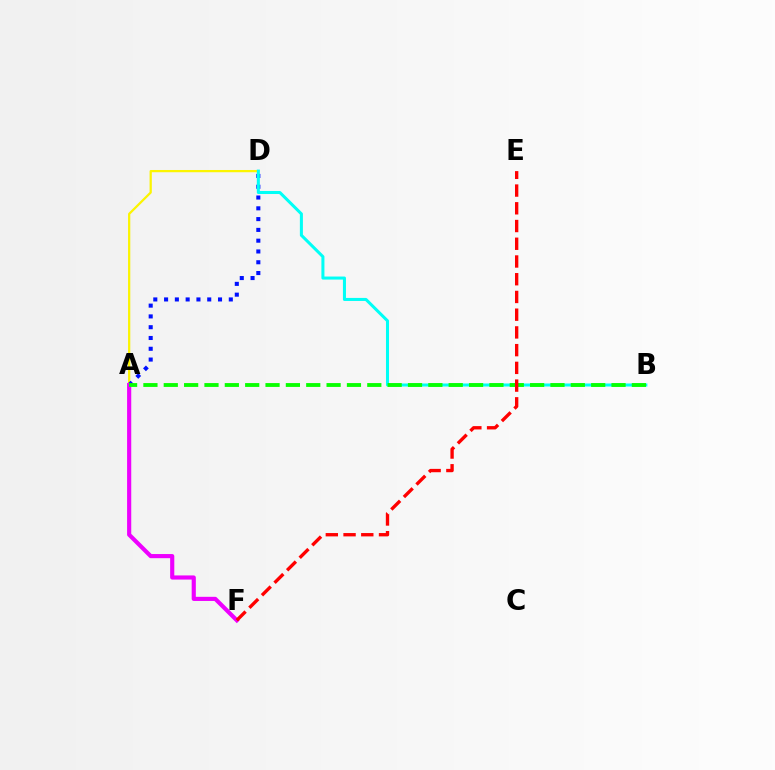{('A', 'D'): [{'color': '#fcf500', 'line_style': 'solid', 'thickness': 1.61}, {'color': '#0010ff', 'line_style': 'dotted', 'thickness': 2.93}], ('B', 'D'): [{'color': '#00fff6', 'line_style': 'solid', 'thickness': 2.19}], ('A', 'F'): [{'color': '#ee00ff', 'line_style': 'solid', 'thickness': 2.98}], ('A', 'B'): [{'color': '#08ff00', 'line_style': 'dashed', 'thickness': 2.76}], ('E', 'F'): [{'color': '#ff0000', 'line_style': 'dashed', 'thickness': 2.41}]}